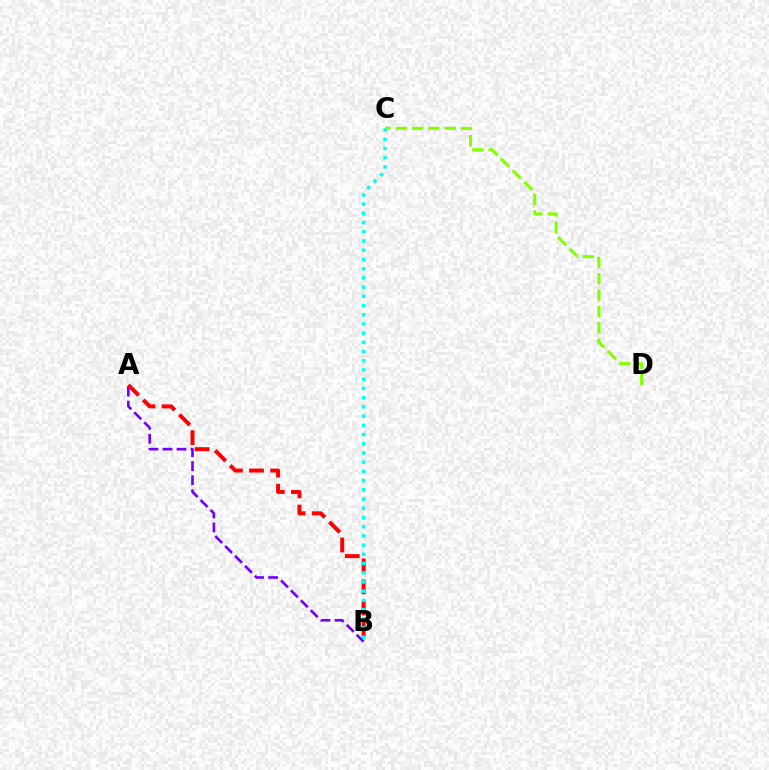{('A', 'B'): [{'color': '#7200ff', 'line_style': 'dashed', 'thickness': 1.91}, {'color': '#ff0000', 'line_style': 'dashed', 'thickness': 2.87}], ('C', 'D'): [{'color': '#84ff00', 'line_style': 'dashed', 'thickness': 2.22}], ('B', 'C'): [{'color': '#00fff6', 'line_style': 'dotted', 'thickness': 2.5}]}